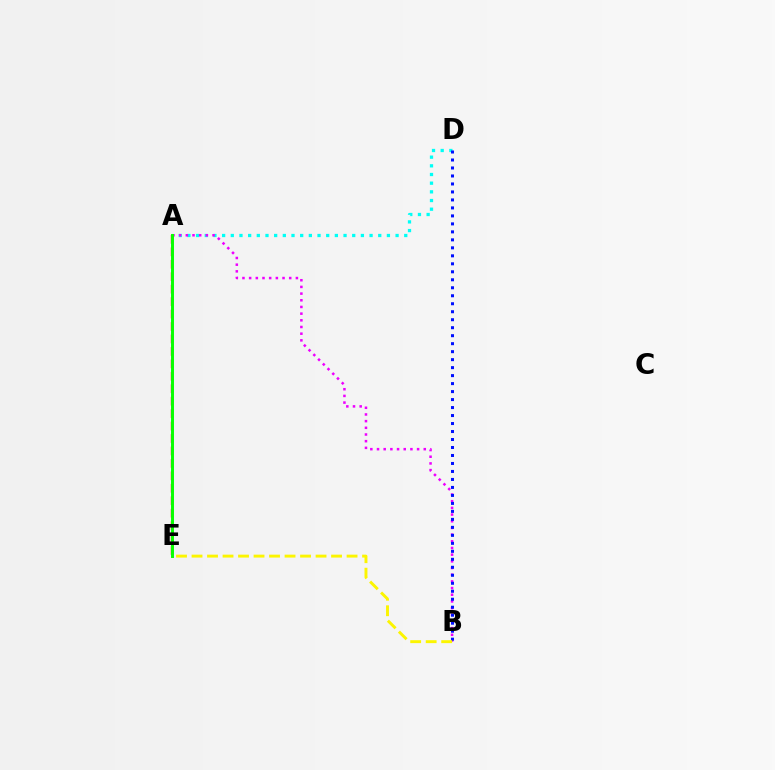{('A', 'D'): [{'color': '#00fff6', 'line_style': 'dotted', 'thickness': 2.36}], ('A', 'B'): [{'color': '#ee00ff', 'line_style': 'dotted', 'thickness': 1.81}], ('A', 'E'): [{'color': '#ff0000', 'line_style': 'dashed', 'thickness': 1.69}, {'color': '#08ff00', 'line_style': 'solid', 'thickness': 2.12}], ('B', 'D'): [{'color': '#0010ff', 'line_style': 'dotted', 'thickness': 2.17}], ('B', 'E'): [{'color': '#fcf500', 'line_style': 'dashed', 'thickness': 2.11}]}